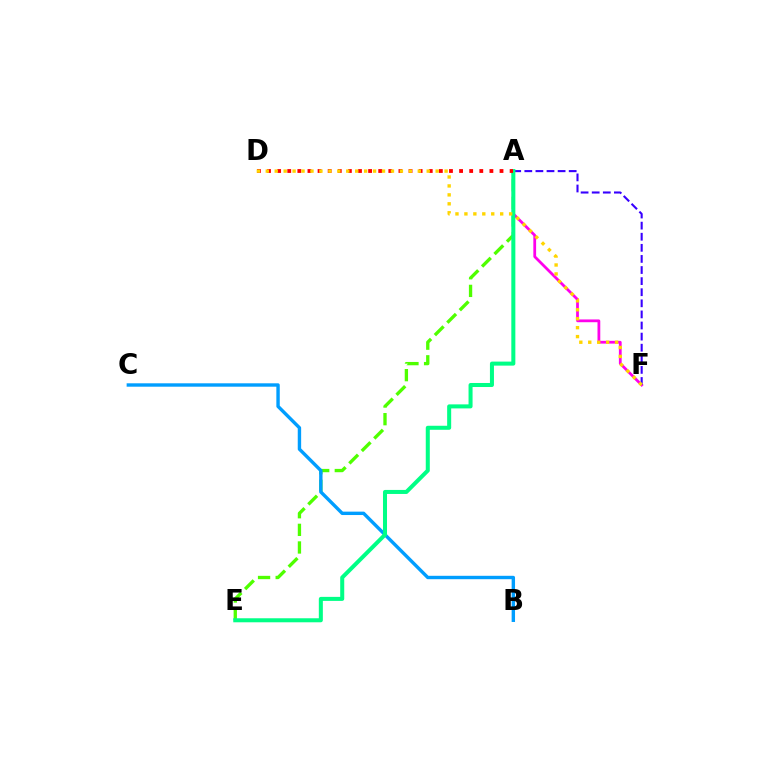{('A', 'F'): [{'color': '#ff00ed', 'line_style': 'solid', 'thickness': 2.0}, {'color': '#3700ff', 'line_style': 'dashed', 'thickness': 1.51}], ('A', 'E'): [{'color': '#4fff00', 'line_style': 'dashed', 'thickness': 2.39}, {'color': '#00ff86', 'line_style': 'solid', 'thickness': 2.9}], ('B', 'C'): [{'color': '#009eff', 'line_style': 'solid', 'thickness': 2.45}], ('A', 'D'): [{'color': '#ff0000', 'line_style': 'dotted', 'thickness': 2.75}], ('D', 'F'): [{'color': '#ffd500', 'line_style': 'dotted', 'thickness': 2.43}]}